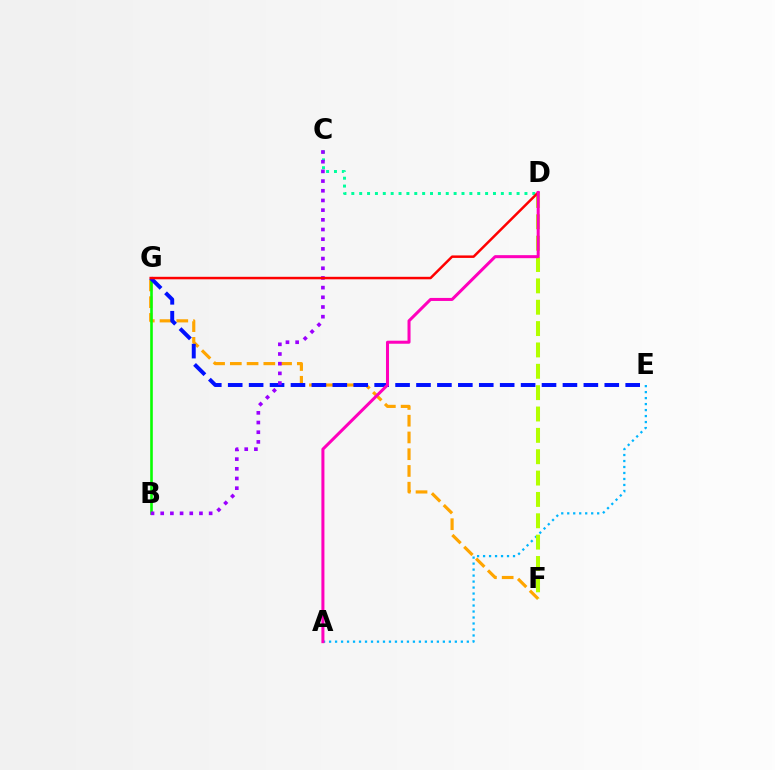{('F', 'G'): [{'color': '#ffa500', 'line_style': 'dashed', 'thickness': 2.28}], ('A', 'E'): [{'color': '#00b5ff', 'line_style': 'dotted', 'thickness': 1.63}], ('D', 'F'): [{'color': '#b3ff00', 'line_style': 'dashed', 'thickness': 2.9}], ('B', 'G'): [{'color': '#08ff00', 'line_style': 'solid', 'thickness': 1.88}], ('C', 'D'): [{'color': '#00ff9d', 'line_style': 'dotted', 'thickness': 2.14}], ('E', 'G'): [{'color': '#0010ff', 'line_style': 'dashed', 'thickness': 2.84}], ('B', 'C'): [{'color': '#9b00ff', 'line_style': 'dotted', 'thickness': 2.63}], ('D', 'G'): [{'color': '#ff0000', 'line_style': 'solid', 'thickness': 1.79}], ('A', 'D'): [{'color': '#ff00bd', 'line_style': 'solid', 'thickness': 2.18}]}